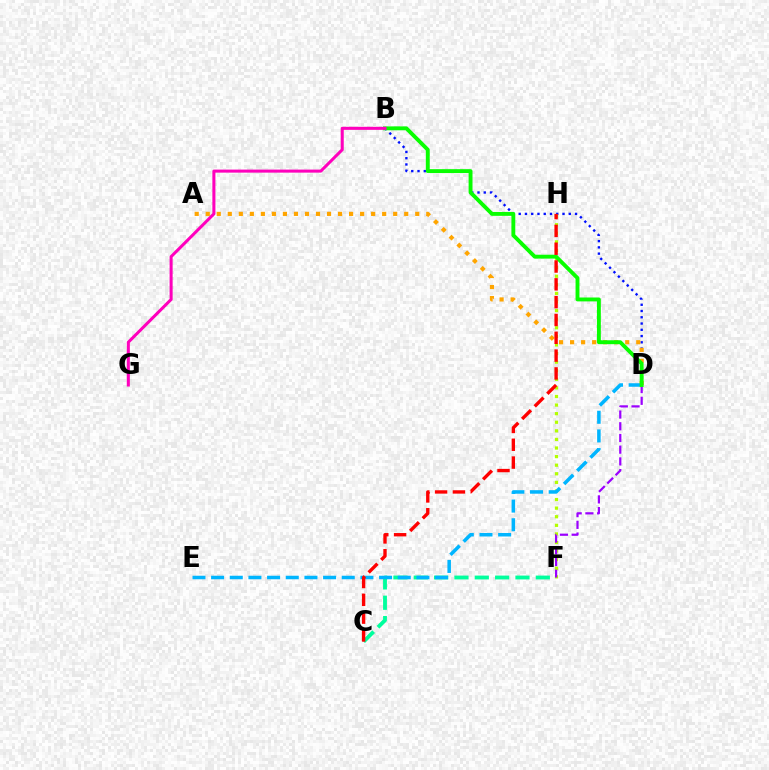{('C', 'F'): [{'color': '#00ff9d', 'line_style': 'dashed', 'thickness': 2.76}], ('B', 'D'): [{'color': '#0010ff', 'line_style': 'dotted', 'thickness': 1.7}, {'color': '#08ff00', 'line_style': 'solid', 'thickness': 2.8}], ('A', 'D'): [{'color': '#ffa500', 'line_style': 'dotted', 'thickness': 3.0}], ('F', 'H'): [{'color': '#b3ff00', 'line_style': 'dotted', 'thickness': 2.33}], ('D', 'E'): [{'color': '#00b5ff', 'line_style': 'dashed', 'thickness': 2.54}], ('D', 'F'): [{'color': '#9b00ff', 'line_style': 'dashed', 'thickness': 1.59}], ('C', 'H'): [{'color': '#ff0000', 'line_style': 'dashed', 'thickness': 2.42}], ('B', 'G'): [{'color': '#ff00bd', 'line_style': 'solid', 'thickness': 2.19}]}